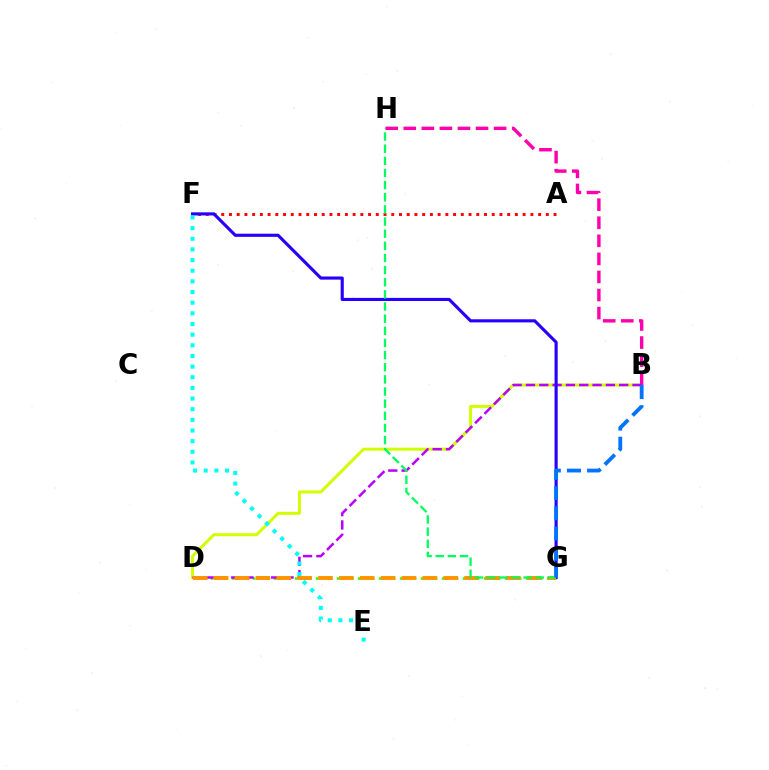{('B', 'D'): [{'color': '#d1ff00', 'line_style': 'solid', 'thickness': 2.14}, {'color': '#b900ff', 'line_style': 'dashed', 'thickness': 1.81}], ('D', 'G'): [{'color': '#3dff00', 'line_style': 'dotted', 'thickness': 1.9}, {'color': '#ff9400', 'line_style': 'dashed', 'thickness': 2.83}], ('B', 'H'): [{'color': '#ff00ac', 'line_style': 'dashed', 'thickness': 2.45}], ('A', 'F'): [{'color': '#ff0000', 'line_style': 'dotted', 'thickness': 2.1}], ('F', 'G'): [{'color': '#2500ff', 'line_style': 'solid', 'thickness': 2.25}], ('E', 'F'): [{'color': '#00fff6', 'line_style': 'dotted', 'thickness': 2.89}], ('G', 'H'): [{'color': '#00ff5c', 'line_style': 'dashed', 'thickness': 1.65}], ('B', 'G'): [{'color': '#0074ff', 'line_style': 'dashed', 'thickness': 2.74}]}